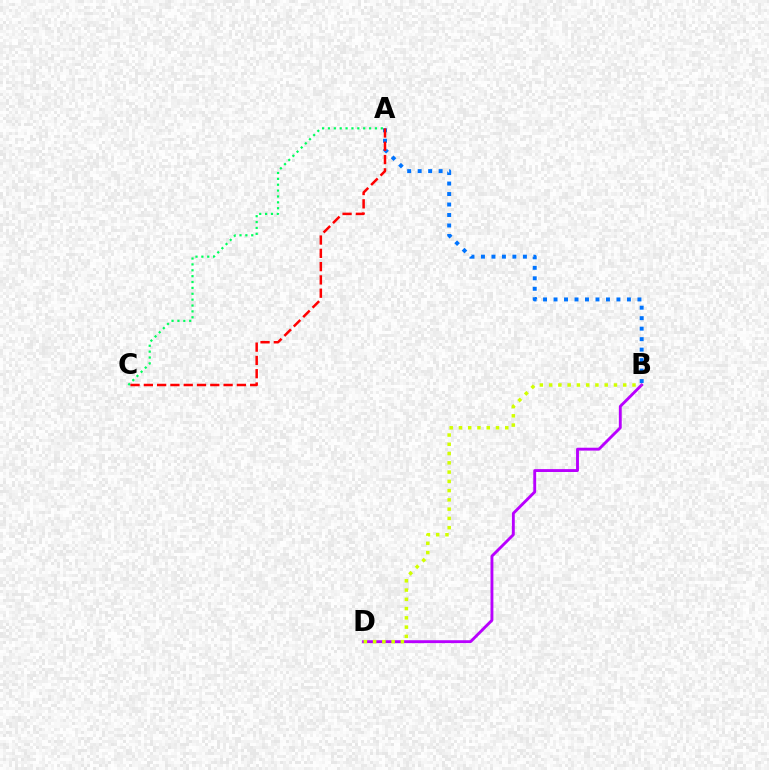{('B', 'D'): [{'color': '#b900ff', 'line_style': 'solid', 'thickness': 2.07}, {'color': '#d1ff00', 'line_style': 'dotted', 'thickness': 2.52}], ('A', 'B'): [{'color': '#0074ff', 'line_style': 'dotted', 'thickness': 2.85}], ('A', 'C'): [{'color': '#00ff5c', 'line_style': 'dotted', 'thickness': 1.6}, {'color': '#ff0000', 'line_style': 'dashed', 'thickness': 1.81}]}